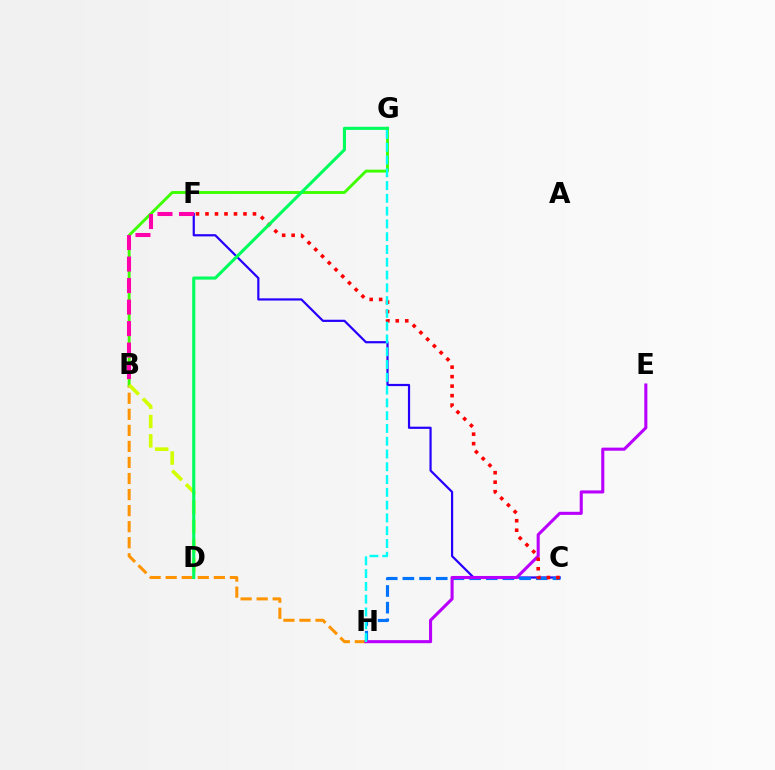{('C', 'F'): [{'color': '#2500ff', 'line_style': 'solid', 'thickness': 1.59}, {'color': '#ff0000', 'line_style': 'dotted', 'thickness': 2.58}], ('C', 'H'): [{'color': '#0074ff', 'line_style': 'dashed', 'thickness': 2.27}], ('B', 'H'): [{'color': '#ff9400', 'line_style': 'dashed', 'thickness': 2.18}], ('E', 'H'): [{'color': '#b900ff', 'line_style': 'solid', 'thickness': 2.22}], ('B', 'G'): [{'color': '#3dff00', 'line_style': 'solid', 'thickness': 2.08}], ('B', 'F'): [{'color': '#ff00ac', 'line_style': 'dashed', 'thickness': 2.92}], ('G', 'H'): [{'color': '#00fff6', 'line_style': 'dashed', 'thickness': 1.74}], ('B', 'D'): [{'color': '#d1ff00', 'line_style': 'dashed', 'thickness': 2.63}], ('D', 'G'): [{'color': '#00ff5c', 'line_style': 'solid', 'thickness': 2.23}]}